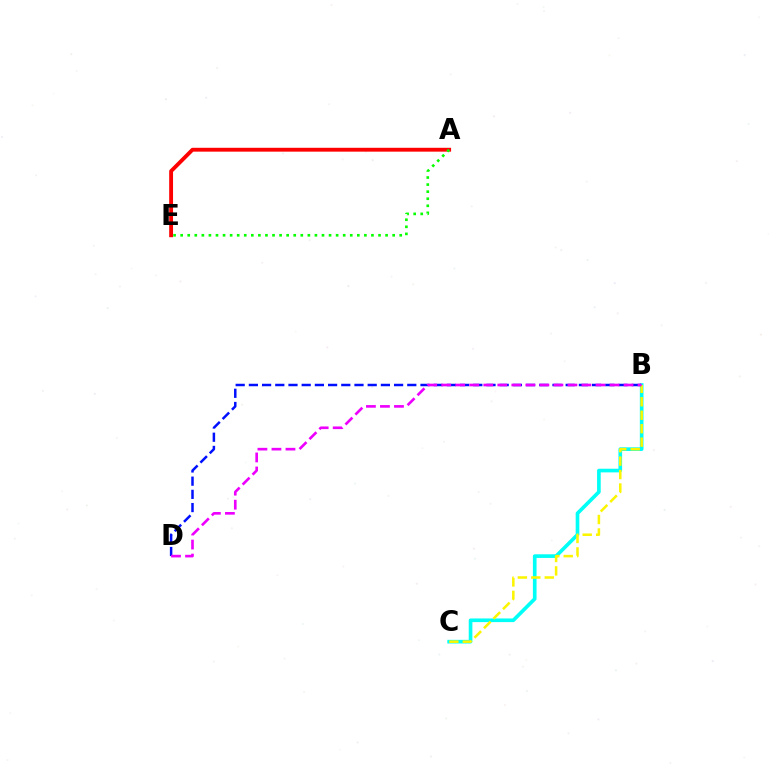{('A', 'E'): [{'color': '#ff0000', 'line_style': 'solid', 'thickness': 2.78}, {'color': '#08ff00', 'line_style': 'dotted', 'thickness': 1.92}], ('B', 'C'): [{'color': '#00fff6', 'line_style': 'solid', 'thickness': 2.63}, {'color': '#fcf500', 'line_style': 'dashed', 'thickness': 1.83}], ('B', 'D'): [{'color': '#0010ff', 'line_style': 'dashed', 'thickness': 1.79}, {'color': '#ee00ff', 'line_style': 'dashed', 'thickness': 1.91}]}